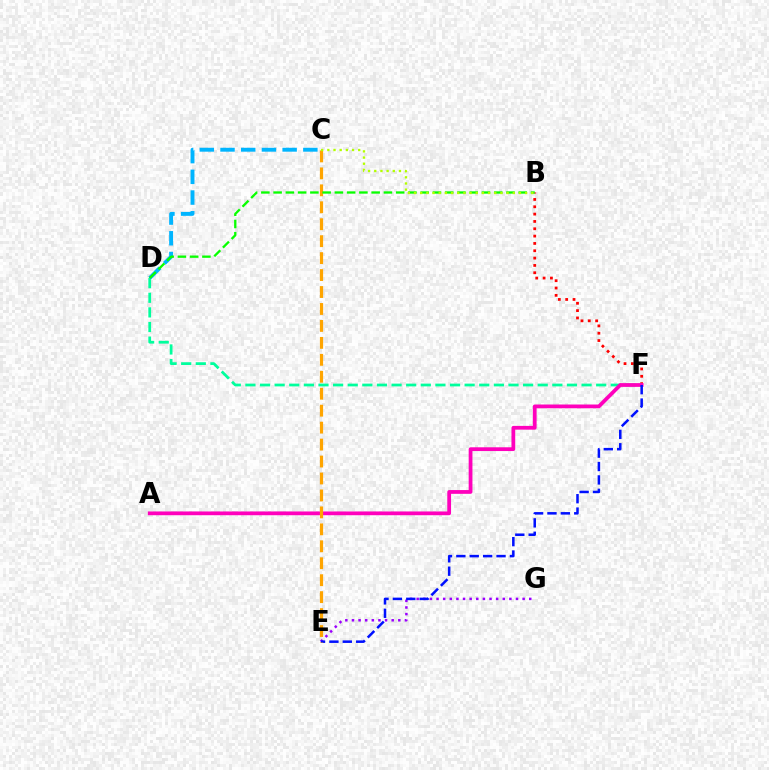{('B', 'F'): [{'color': '#ff0000', 'line_style': 'dotted', 'thickness': 1.99}], ('E', 'G'): [{'color': '#9b00ff', 'line_style': 'dotted', 'thickness': 1.8}], ('D', 'F'): [{'color': '#00ff9d', 'line_style': 'dashed', 'thickness': 1.99}], ('C', 'D'): [{'color': '#00b5ff', 'line_style': 'dashed', 'thickness': 2.81}], ('A', 'F'): [{'color': '#ff00bd', 'line_style': 'solid', 'thickness': 2.71}], ('E', 'F'): [{'color': '#0010ff', 'line_style': 'dashed', 'thickness': 1.82}], ('C', 'E'): [{'color': '#ffa500', 'line_style': 'dashed', 'thickness': 2.3}], ('B', 'D'): [{'color': '#08ff00', 'line_style': 'dashed', 'thickness': 1.66}], ('B', 'C'): [{'color': '#b3ff00', 'line_style': 'dotted', 'thickness': 1.68}]}